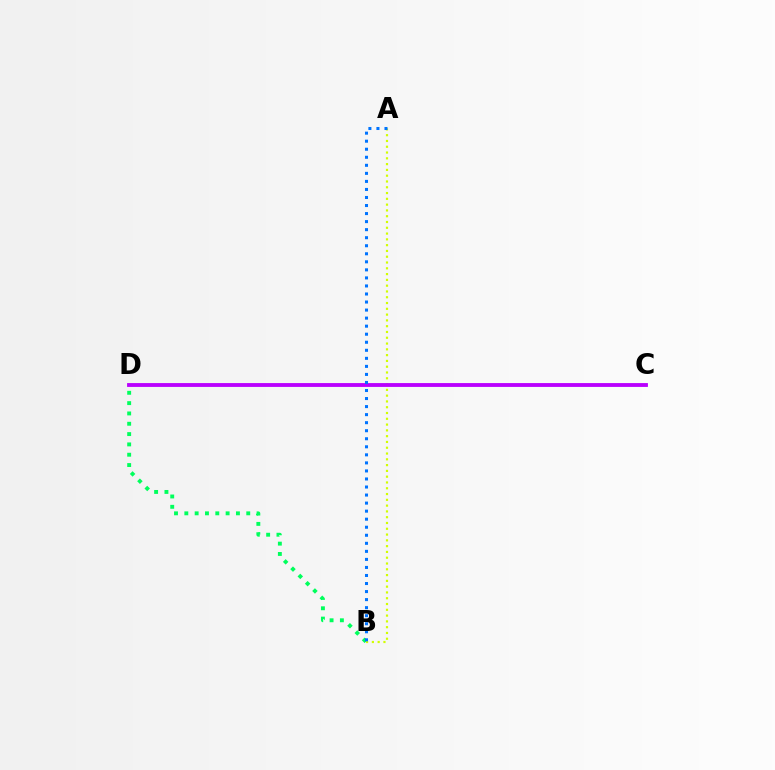{('C', 'D'): [{'color': '#ff0000', 'line_style': 'solid', 'thickness': 1.57}, {'color': '#b900ff', 'line_style': 'solid', 'thickness': 2.76}], ('B', 'D'): [{'color': '#00ff5c', 'line_style': 'dotted', 'thickness': 2.8}], ('A', 'B'): [{'color': '#d1ff00', 'line_style': 'dotted', 'thickness': 1.57}, {'color': '#0074ff', 'line_style': 'dotted', 'thickness': 2.19}]}